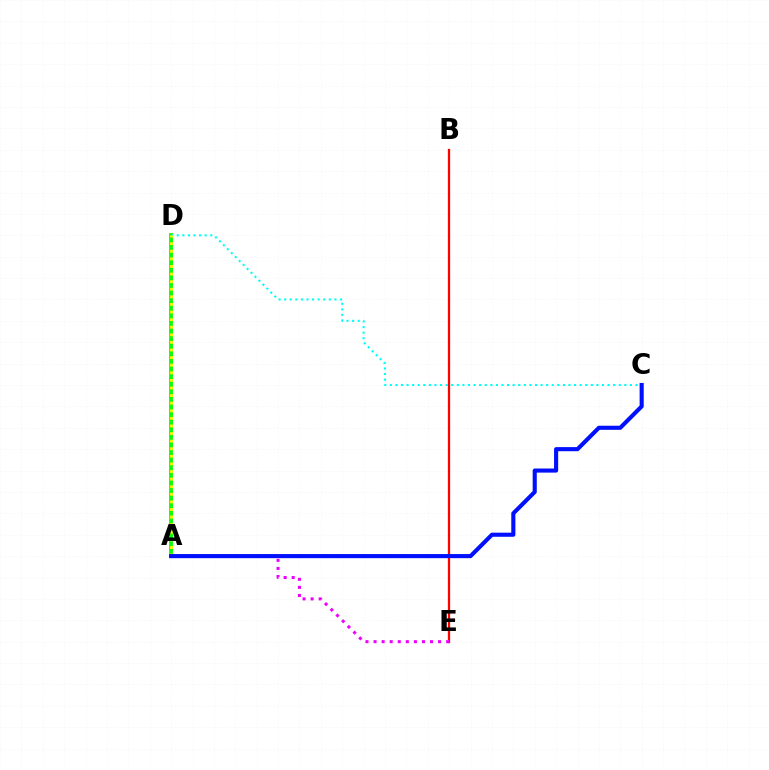{('A', 'D'): [{'color': '#08ff00', 'line_style': 'solid', 'thickness': 2.74}, {'color': '#fcf500', 'line_style': 'dotted', 'thickness': 2.06}], ('C', 'D'): [{'color': '#00fff6', 'line_style': 'dotted', 'thickness': 1.52}], ('B', 'E'): [{'color': '#ff0000', 'line_style': 'solid', 'thickness': 1.63}], ('A', 'E'): [{'color': '#ee00ff', 'line_style': 'dotted', 'thickness': 2.19}], ('A', 'C'): [{'color': '#0010ff', 'line_style': 'solid', 'thickness': 2.96}]}